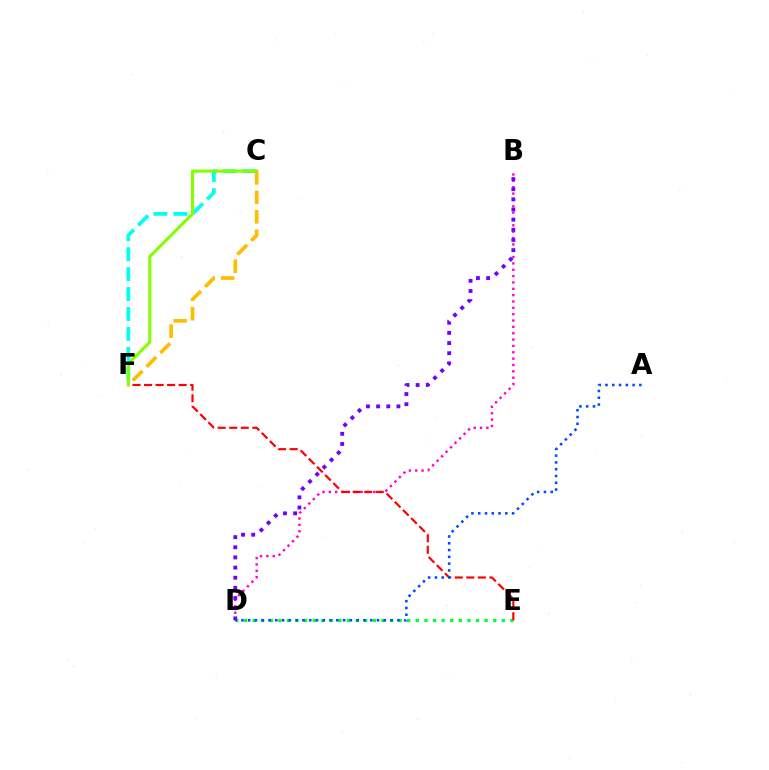{('D', 'E'): [{'color': '#00ff39', 'line_style': 'dotted', 'thickness': 2.33}], ('B', 'D'): [{'color': '#ff00cf', 'line_style': 'dotted', 'thickness': 1.73}, {'color': '#7200ff', 'line_style': 'dotted', 'thickness': 2.76}], ('E', 'F'): [{'color': '#ff0000', 'line_style': 'dashed', 'thickness': 1.57}], ('C', 'F'): [{'color': '#00fff6', 'line_style': 'dashed', 'thickness': 2.71}, {'color': '#84ff00', 'line_style': 'solid', 'thickness': 2.21}, {'color': '#ffbd00', 'line_style': 'dashed', 'thickness': 2.64}], ('A', 'D'): [{'color': '#004bff', 'line_style': 'dotted', 'thickness': 1.84}]}